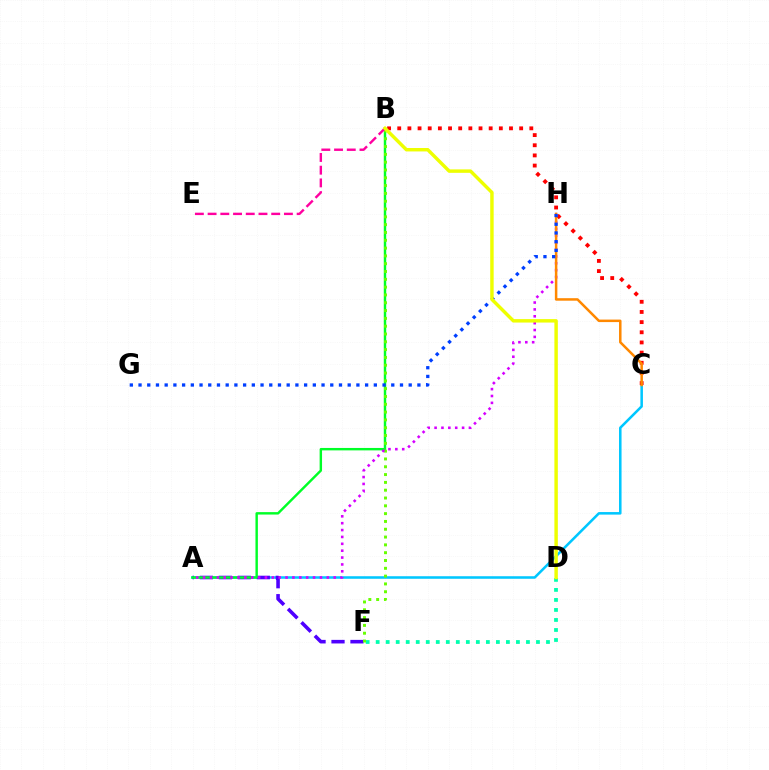{('A', 'C'): [{'color': '#00c7ff', 'line_style': 'solid', 'thickness': 1.83}], ('A', 'F'): [{'color': '#4f00ff', 'line_style': 'dashed', 'thickness': 2.58}], ('D', 'F'): [{'color': '#00ffaf', 'line_style': 'dotted', 'thickness': 2.72}], ('A', 'B'): [{'color': '#00ff27', 'line_style': 'solid', 'thickness': 1.75}], ('B', 'F'): [{'color': '#66ff00', 'line_style': 'dotted', 'thickness': 2.12}], ('B', 'C'): [{'color': '#ff0000', 'line_style': 'dotted', 'thickness': 2.76}], ('A', 'H'): [{'color': '#d600ff', 'line_style': 'dotted', 'thickness': 1.87}], ('C', 'H'): [{'color': '#ff8800', 'line_style': 'solid', 'thickness': 1.8}], ('G', 'H'): [{'color': '#003fff', 'line_style': 'dotted', 'thickness': 2.37}], ('B', 'E'): [{'color': '#ff00a0', 'line_style': 'dashed', 'thickness': 1.73}], ('B', 'D'): [{'color': '#eeff00', 'line_style': 'solid', 'thickness': 2.48}]}